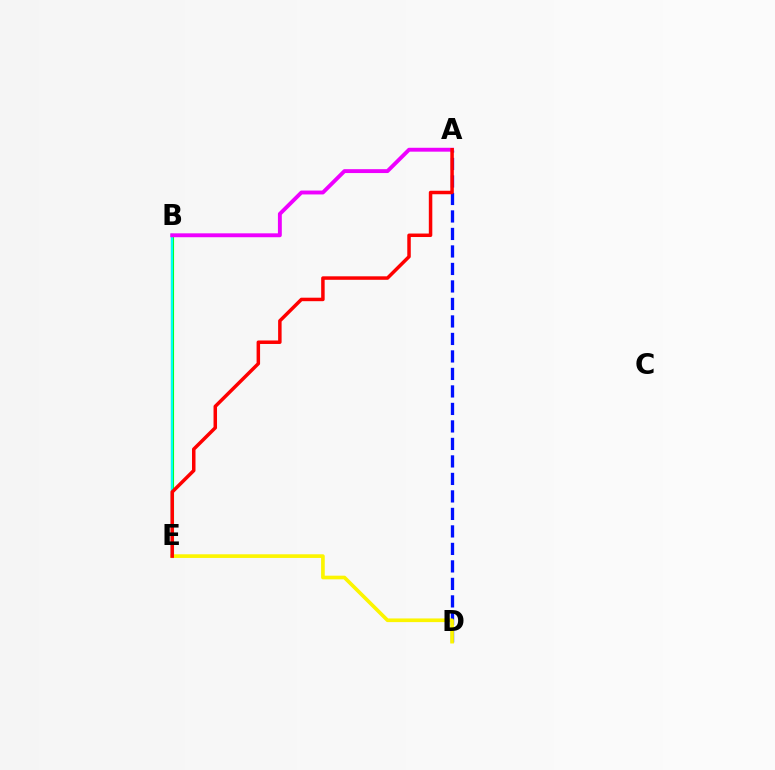{('B', 'E'): [{'color': '#08ff00', 'line_style': 'solid', 'thickness': 2.24}, {'color': '#00fff6', 'line_style': 'solid', 'thickness': 1.69}], ('A', 'D'): [{'color': '#0010ff', 'line_style': 'dashed', 'thickness': 2.38}], ('D', 'E'): [{'color': '#fcf500', 'line_style': 'solid', 'thickness': 2.64}], ('A', 'B'): [{'color': '#ee00ff', 'line_style': 'solid', 'thickness': 2.8}], ('A', 'E'): [{'color': '#ff0000', 'line_style': 'solid', 'thickness': 2.51}]}